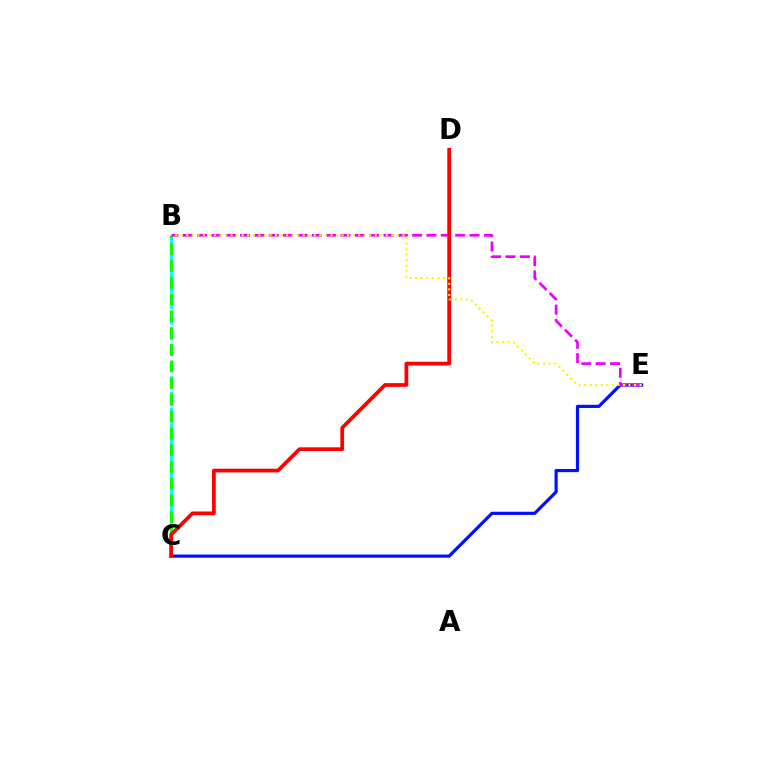{('B', 'C'): [{'color': '#00fff6', 'line_style': 'dashed', 'thickness': 2.13}, {'color': '#08ff00', 'line_style': 'dashed', 'thickness': 2.27}], ('C', 'E'): [{'color': '#0010ff', 'line_style': 'solid', 'thickness': 2.29}], ('B', 'E'): [{'color': '#ee00ff', 'line_style': 'dashed', 'thickness': 1.95}, {'color': '#fcf500', 'line_style': 'dotted', 'thickness': 1.51}], ('C', 'D'): [{'color': '#ff0000', 'line_style': 'solid', 'thickness': 2.69}]}